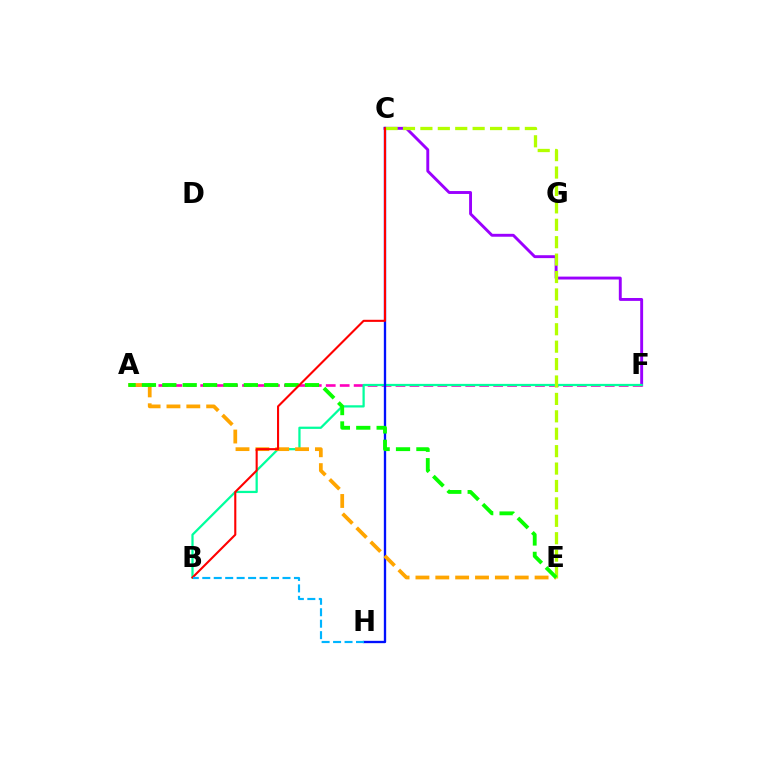{('C', 'F'): [{'color': '#9b00ff', 'line_style': 'solid', 'thickness': 2.09}], ('A', 'F'): [{'color': '#ff00bd', 'line_style': 'dashed', 'thickness': 1.9}], ('B', 'F'): [{'color': '#00ff9d', 'line_style': 'solid', 'thickness': 1.62}], ('C', 'H'): [{'color': '#0010ff', 'line_style': 'solid', 'thickness': 1.68}], ('C', 'E'): [{'color': '#b3ff00', 'line_style': 'dashed', 'thickness': 2.37}], ('A', 'E'): [{'color': '#ffa500', 'line_style': 'dashed', 'thickness': 2.7}, {'color': '#08ff00', 'line_style': 'dashed', 'thickness': 2.77}], ('B', 'C'): [{'color': '#ff0000', 'line_style': 'solid', 'thickness': 1.51}], ('B', 'H'): [{'color': '#00b5ff', 'line_style': 'dashed', 'thickness': 1.56}]}